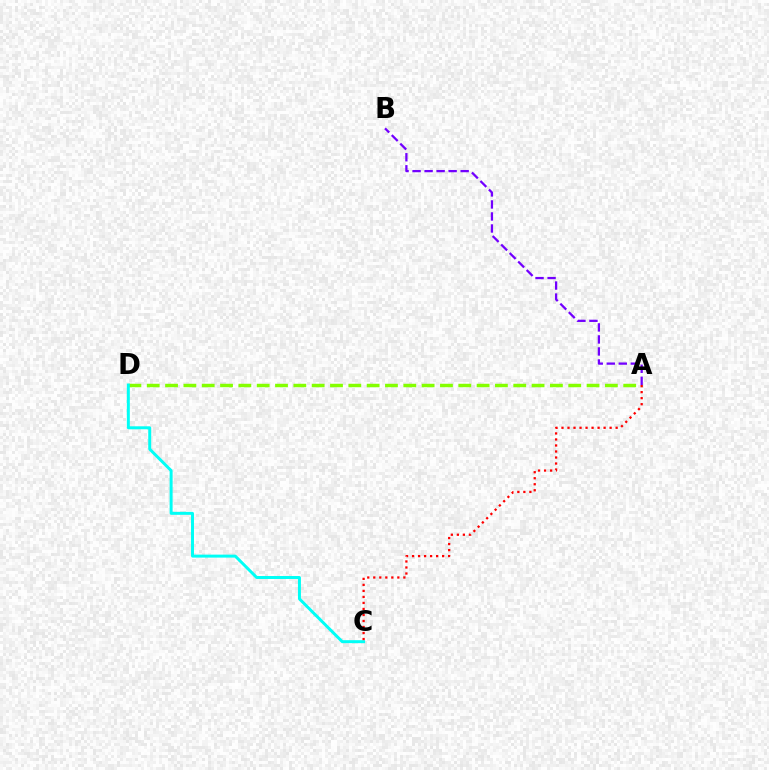{('A', 'D'): [{'color': '#84ff00', 'line_style': 'dashed', 'thickness': 2.49}], ('C', 'D'): [{'color': '#00fff6', 'line_style': 'solid', 'thickness': 2.14}], ('A', 'C'): [{'color': '#ff0000', 'line_style': 'dotted', 'thickness': 1.63}], ('A', 'B'): [{'color': '#7200ff', 'line_style': 'dashed', 'thickness': 1.63}]}